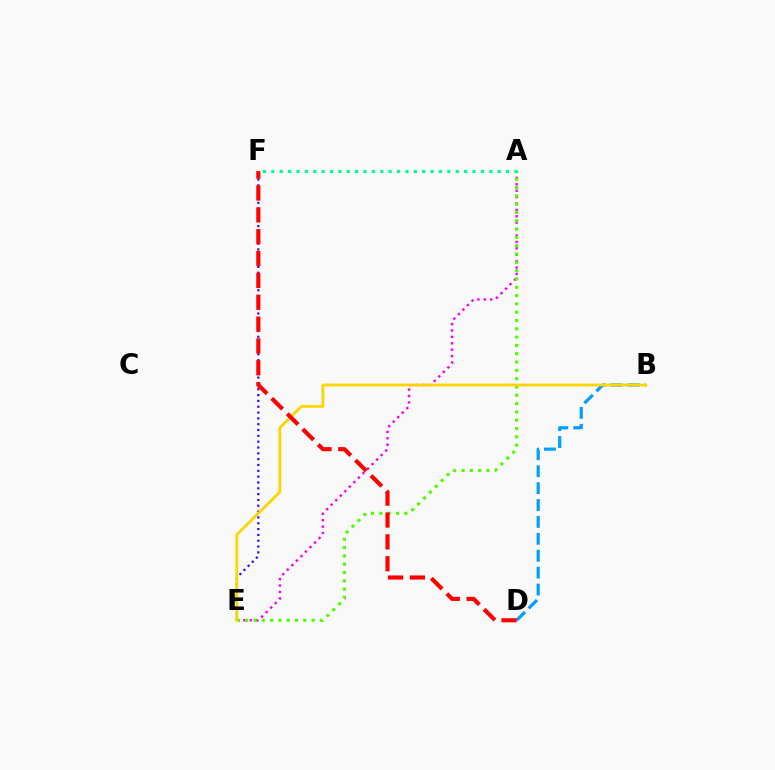{('A', 'E'): [{'color': '#ff00ed', 'line_style': 'dotted', 'thickness': 1.74}, {'color': '#4fff00', 'line_style': 'dotted', 'thickness': 2.26}], ('B', 'D'): [{'color': '#009eff', 'line_style': 'dashed', 'thickness': 2.3}], ('E', 'F'): [{'color': '#3700ff', 'line_style': 'dotted', 'thickness': 1.58}], ('B', 'E'): [{'color': '#ffd500', 'line_style': 'solid', 'thickness': 2.01}], ('A', 'F'): [{'color': '#00ff86', 'line_style': 'dotted', 'thickness': 2.28}], ('D', 'F'): [{'color': '#ff0000', 'line_style': 'dashed', 'thickness': 2.97}]}